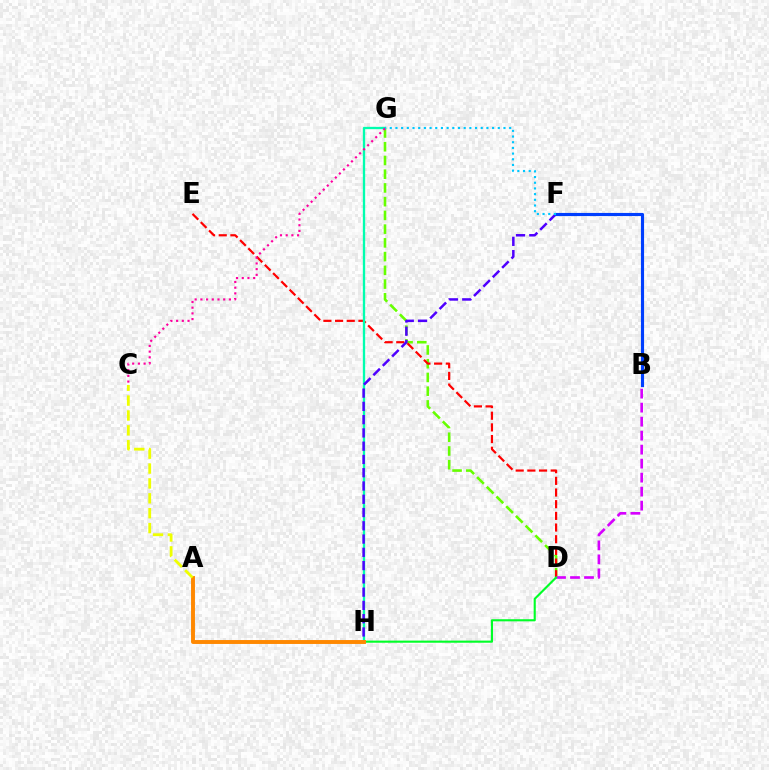{('D', 'G'): [{'color': '#66ff00', 'line_style': 'dashed', 'thickness': 1.87}], ('D', 'E'): [{'color': '#ff0000', 'line_style': 'dashed', 'thickness': 1.59}], ('G', 'H'): [{'color': '#00ffaf', 'line_style': 'solid', 'thickness': 1.68}], ('B', 'D'): [{'color': '#d600ff', 'line_style': 'dashed', 'thickness': 1.9}], ('D', 'H'): [{'color': '#00ff27', 'line_style': 'solid', 'thickness': 1.53}], ('F', 'H'): [{'color': '#4f00ff', 'line_style': 'dashed', 'thickness': 1.8}], ('A', 'H'): [{'color': '#ff8800', 'line_style': 'solid', 'thickness': 2.82}], ('A', 'C'): [{'color': '#eeff00', 'line_style': 'dashed', 'thickness': 2.02}], ('C', 'G'): [{'color': '#ff00a0', 'line_style': 'dotted', 'thickness': 1.55}], ('B', 'F'): [{'color': '#003fff', 'line_style': 'solid', 'thickness': 2.26}], ('F', 'G'): [{'color': '#00c7ff', 'line_style': 'dotted', 'thickness': 1.54}]}